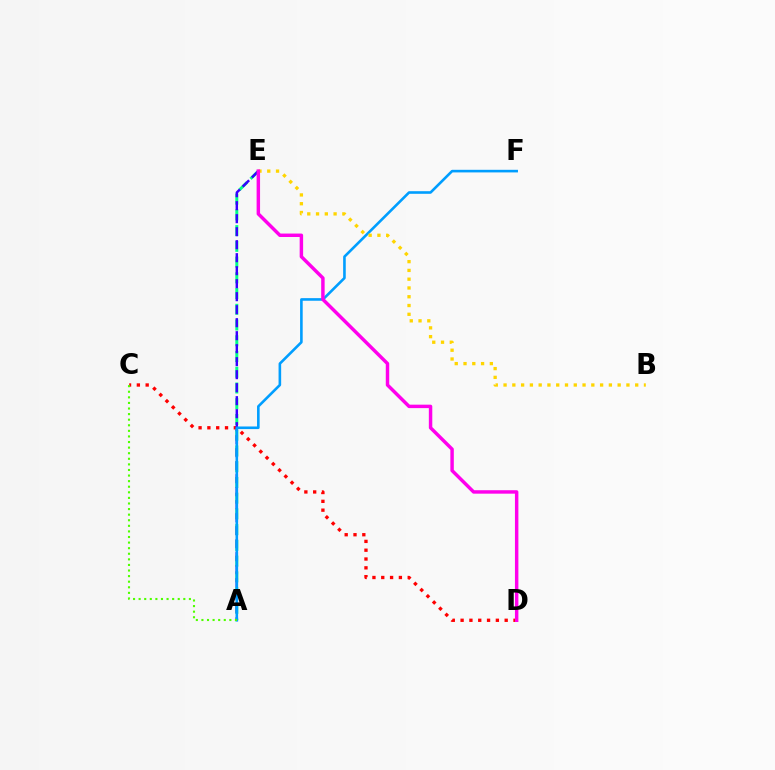{('C', 'D'): [{'color': '#ff0000', 'line_style': 'dotted', 'thickness': 2.4}], ('A', 'E'): [{'color': '#00ff86', 'line_style': 'dashed', 'thickness': 2.14}, {'color': '#3700ff', 'line_style': 'dashed', 'thickness': 1.77}], ('A', 'F'): [{'color': '#009eff', 'line_style': 'solid', 'thickness': 1.87}], ('A', 'C'): [{'color': '#4fff00', 'line_style': 'dotted', 'thickness': 1.52}], ('B', 'E'): [{'color': '#ffd500', 'line_style': 'dotted', 'thickness': 2.38}], ('D', 'E'): [{'color': '#ff00ed', 'line_style': 'solid', 'thickness': 2.48}]}